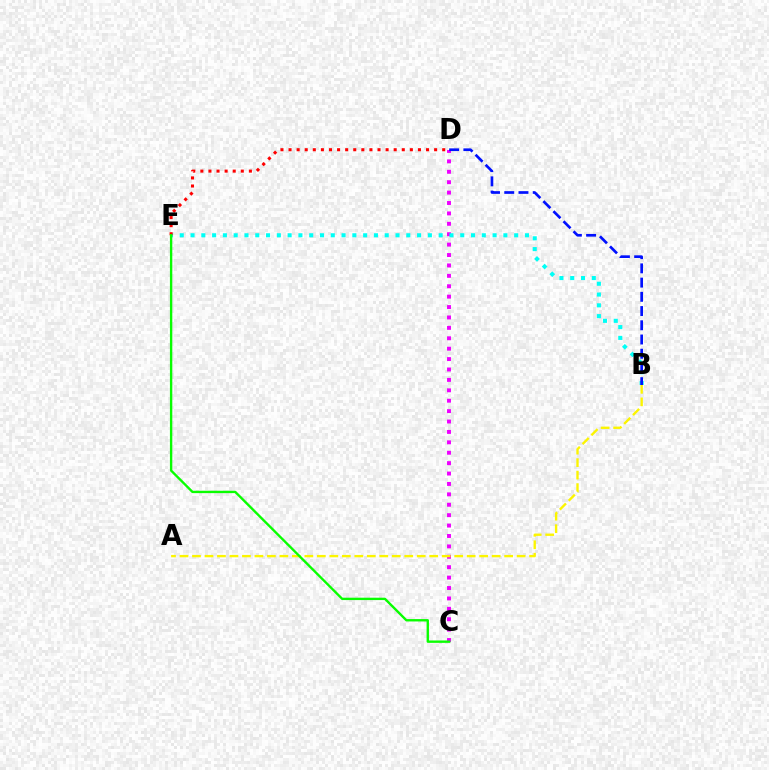{('C', 'D'): [{'color': '#ee00ff', 'line_style': 'dotted', 'thickness': 2.83}], ('B', 'E'): [{'color': '#00fff6', 'line_style': 'dotted', 'thickness': 2.93}], ('B', 'D'): [{'color': '#0010ff', 'line_style': 'dashed', 'thickness': 1.93}], ('D', 'E'): [{'color': '#ff0000', 'line_style': 'dotted', 'thickness': 2.2}], ('A', 'B'): [{'color': '#fcf500', 'line_style': 'dashed', 'thickness': 1.7}], ('C', 'E'): [{'color': '#08ff00', 'line_style': 'solid', 'thickness': 1.71}]}